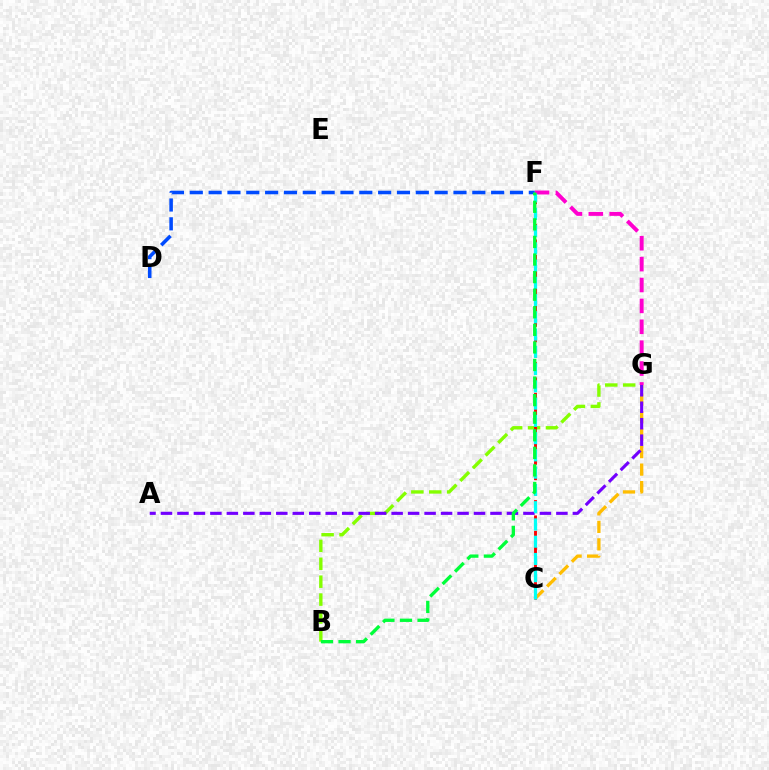{('C', 'G'): [{'color': '#ffbd00', 'line_style': 'dashed', 'thickness': 2.38}], ('B', 'G'): [{'color': '#84ff00', 'line_style': 'dashed', 'thickness': 2.43}], ('A', 'G'): [{'color': '#7200ff', 'line_style': 'dashed', 'thickness': 2.24}], ('C', 'F'): [{'color': '#ff0000', 'line_style': 'dashed', 'thickness': 2.08}, {'color': '#00fff6', 'line_style': 'dashed', 'thickness': 2.34}], ('F', 'G'): [{'color': '#ff00cf', 'line_style': 'dashed', 'thickness': 2.84}], ('D', 'F'): [{'color': '#004bff', 'line_style': 'dashed', 'thickness': 2.56}], ('B', 'F'): [{'color': '#00ff39', 'line_style': 'dashed', 'thickness': 2.39}]}